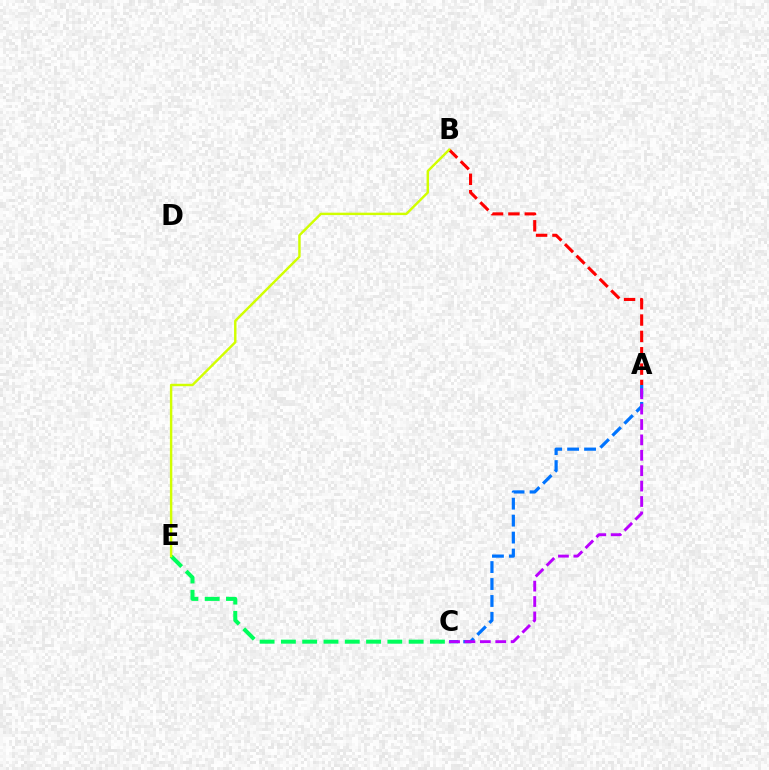{('A', 'B'): [{'color': '#ff0000', 'line_style': 'dashed', 'thickness': 2.22}], ('C', 'E'): [{'color': '#00ff5c', 'line_style': 'dashed', 'thickness': 2.89}], ('A', 'C'): [{'color': '#0074ff', 'line_style': 'dashed', 'thickness': 2.3}, {'color': '#b900ff', 'line_style': 'dashed', 'thickness': 2.09}], ('B', 'E'): [{'color': '#d1ff00', 'line_style': 'solid', 'thickness': 1.75}]}